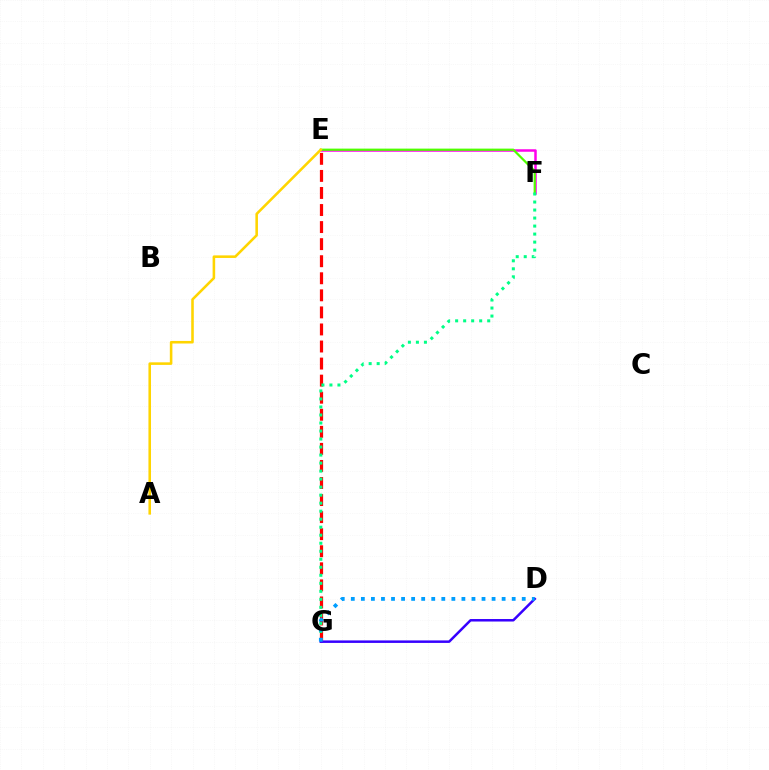{('E', 'G'): [{'color': '#ff0000', 'line_style': 'dashed', 'thickness': 2.32}], ('E', 'F'): [{'color': '#ff00ed', 'line_style': 'solid', 'thickness': 1.8}, {'color': '#4fff00', 'line_style': 'solid', 'thickness': 1.6}], ('F', 'G'): [{'color': '#00ff86', 'line_style': 'dotted', 'thickness': 2.18}], ('D', 'G'): [{'color': '#3700ff', 'line_style': 'solid', 'thickness': 1.8}, {'color': '#009eff', 'line_style': 'dotted', 'thickness': 2.73}], ('A', 'E'): [{'color': '#ffd500', 'line_style': 'solid', 'thickness': 1.85}]}